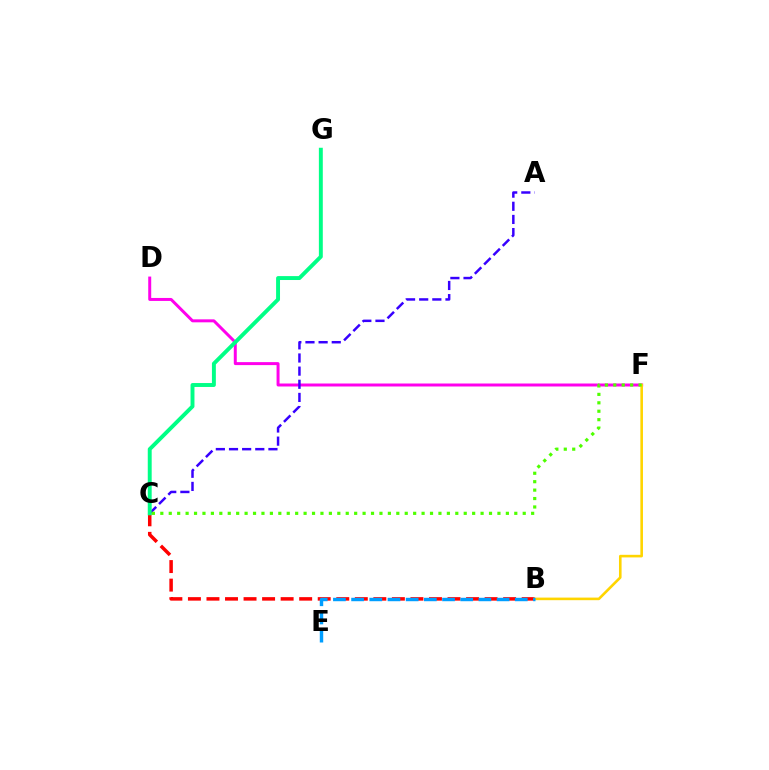{('D', 'F'): [{'color': '#ff00ed', 'line_style': 'solid', 'thickness': 2.15}], ('B', 'C'): [{'color': '#ff0000', 'line_style': 'dashed', 'thickness': 2.52}], ('B', 'F'): [{'color': '#ffd500', 'line_style': 'solid', 'thickness': 1.87}], ('A', 'C'): [{'color': '#3700ff', 'line_style': 'dashed', 'thickness': 1.79}], ('C', 'G'): [{'color': '#00ff86', 'line_style': 'solid', 'thickness': 2.82}], ('C', 'F'): [{'color': '#4fff00', 'line_style': 'dotted', 'thickness': 2.29}], ('B', 'E'): [{'color': '#009eff', 'line_style': 'dashed', 'thickness': 2.47}]}